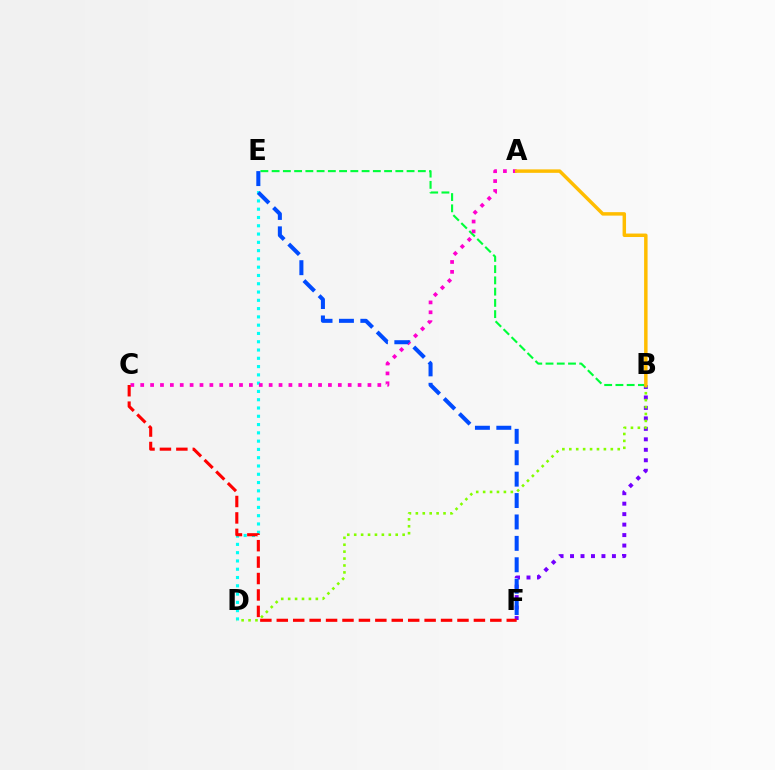{('D', 'E'): [{'color': '#00fff6', 'line_style': 'dotted', 'thickness': 2.25}], ('B', 'E'): [{'color': '#00ff39', 'line_style': 'dashed', 'thickness': 1.53}], ('A', 'C'): [{'color': '#ff00cf', 'line_style': 'dotted', 'thickness': 2.68}], ('B', 'F'): [{'color': '#7200ff', 'line_style': 'dotted', 'thickness': 2.84}], ('B', 'D'): [{'color': '#84ff00', 'line_style': 'dotted', 'thickness': 1.88}], ('C', 'F'): [{'color': '#ff0000', 'line_style': 'dashed', 'thickness': 2.23}], ('E', 'F'): [{'color': '#004bff', 'line_style': 'dashed', 'thickness': 2.91}], ('A', 'B'): [{'color': '#ffbd00', 'line_style': 'solid', 'thickness': 2.49}]}